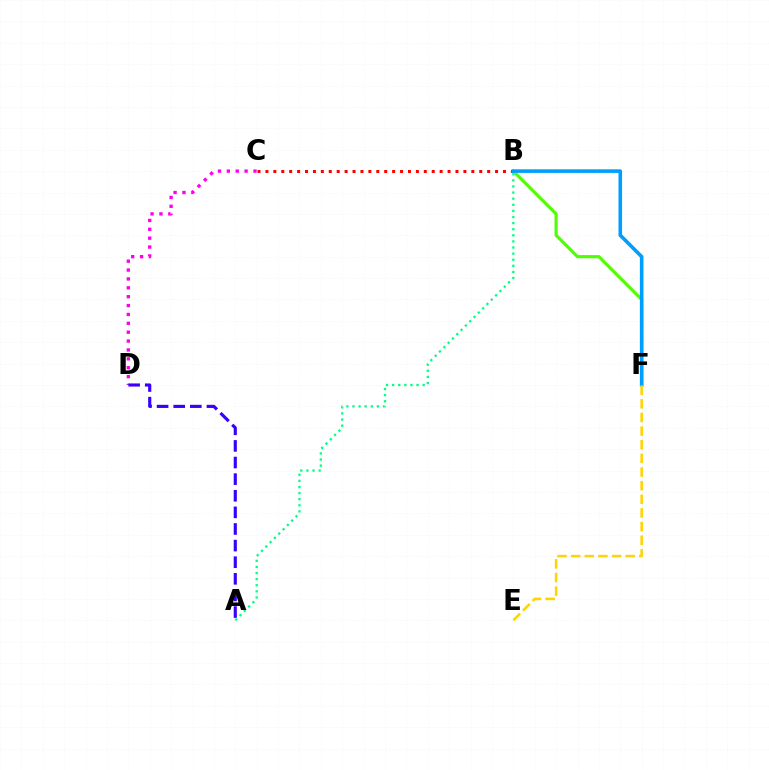{('B', 'F'): [{'color': '#4fff00', 'line_style': 'solid', 'thickness': 2.27}, {'color': '#009eff', 'line_style': 'solid', 'thickness': 2.58}], ('A', 'B'): [{'color': '#00ff86', 'line_style': 'dotted', 'thickness': 1.66}], ('B', 'C'): [{'color': '#ff0000', 'line_style': 'dotted', 'thickness': 2.15}], ('C', 'D'): [{'color': '#ff00ed', 'line_style': 'dotted', 'thickness': 2.41}], ('A', 'D'): [{'color': '#3700ff', 'line_style': 'dashed', 'thickness': 2.26}], ('E', 'F'): [{'color': '#ffd500', 'line_style': 'dashed', 'thickness': 1.85}]}